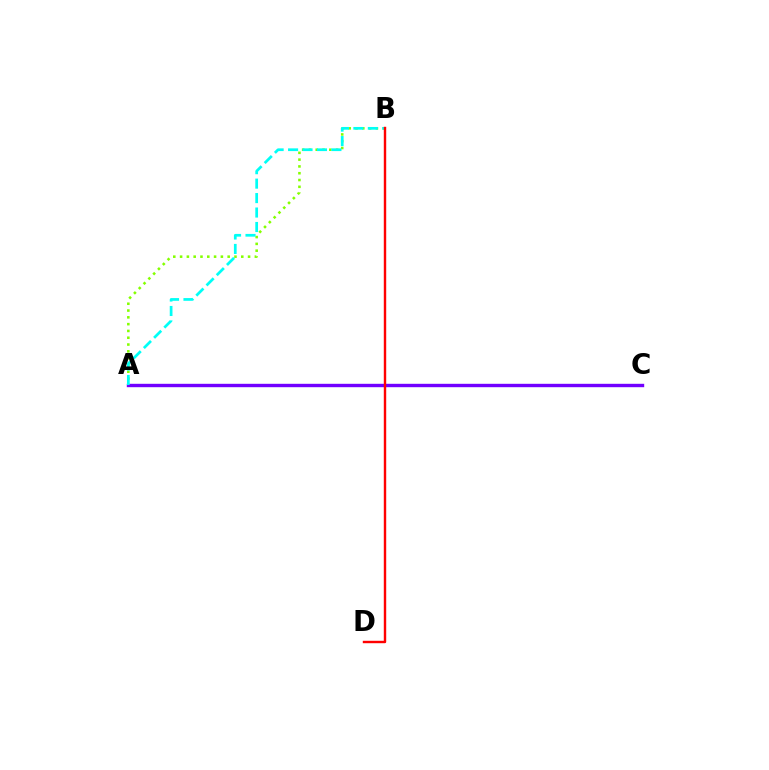{('A', 'B'): [{'color': '#84ff00', 'line_style': 'dotted', 'thickness': 1.85}, {'color': '#00fff6', 'line_style': 'dashed', 'thickness': 1.96}], ('A', 'C'): [{'color': '#7200ff', 'line_style': 'solid', 'thickness': 2.44}], ('B', 'D'): [{'color': '#ff0000', 'line_style': 'solid', 'thickness': 1.74}]}